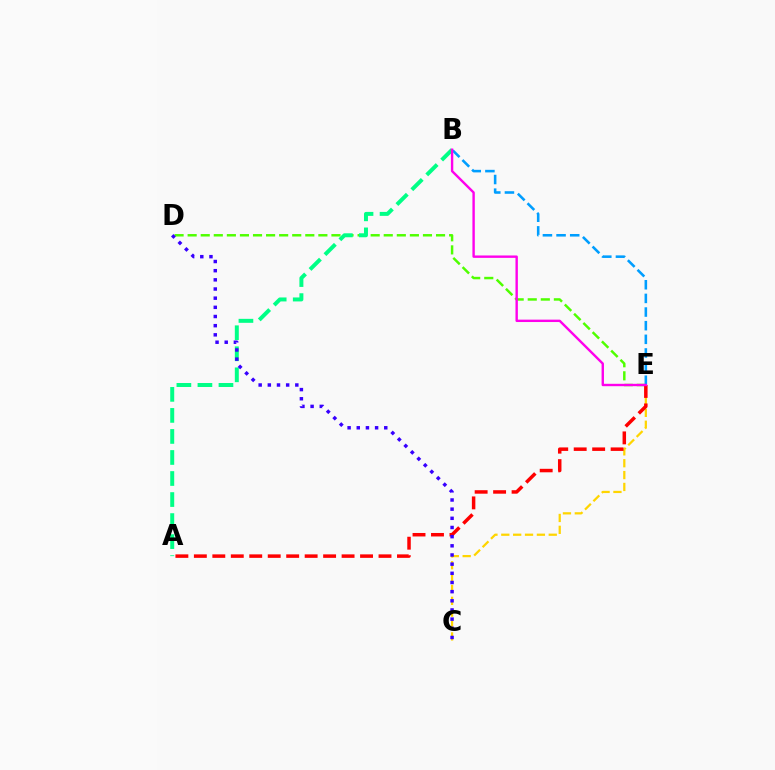{('C', 'E'): [{'color': '#ffd500', 'line_style': 'dashed', 'thickness': 1.61}], ('D', 'E'): [{'color': '#4fff00', 'line_style': 'dashed', 'thickness': 1.78}], ('A', 'B'): [{'color': '#00ff86', 'line_style': 'dashed', 'thickness': 2.86}], ('A', 'E'): [{'color': '#ff0000', 'line_style': 'dashed', 'thickness': 2.51}], ('C', 'D'): [{'color': '#3700ff', 'line_style': 'dotted', 'thickness': 2.49}], ('B', 'E'): [{'color': '#009eff', 'line_style': 'dashed', 'thickness': 1.85}, {'color': '#ff00ed', 'line_style': 'solid', 'thickness': 1.72}]}